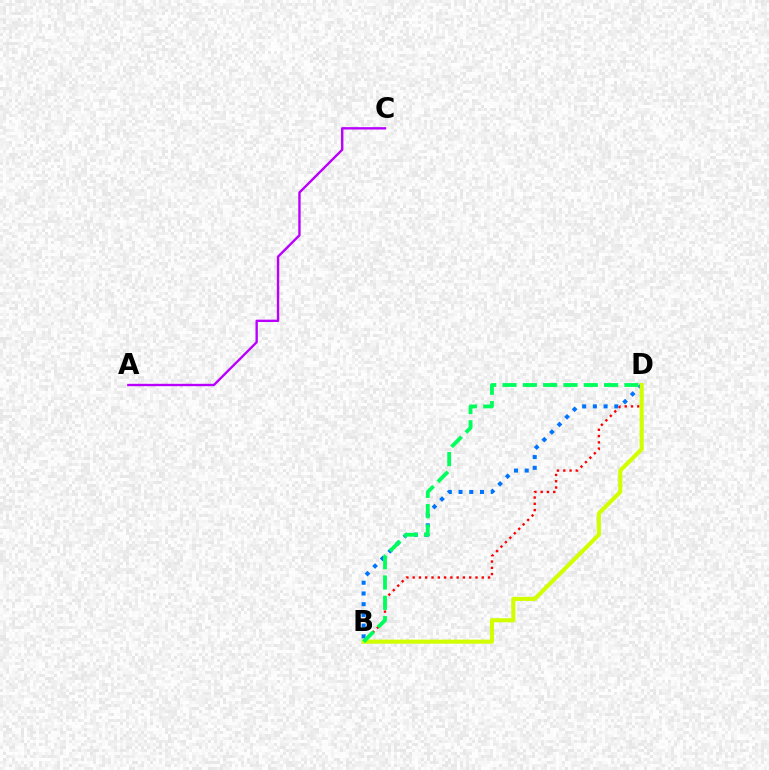{('B', 'D'): [{'color': '#0074ff', 'line_style': 'dotted', 'thickness': 2.91}, {'color': '#ff0000', 'line_style': 'dotted', 'thickness': 1.71}, {'color': '#d1ff00', 'line_style': 'solid', 'thickness': 2.94}, {'color': '#00ff5c', 'line_style': 'dashed', 'thickness': 2.76}], ('A', 'C'): [{'color': '#b900ff', 'line_style': 'solid', 'thickness': 1.71}]}